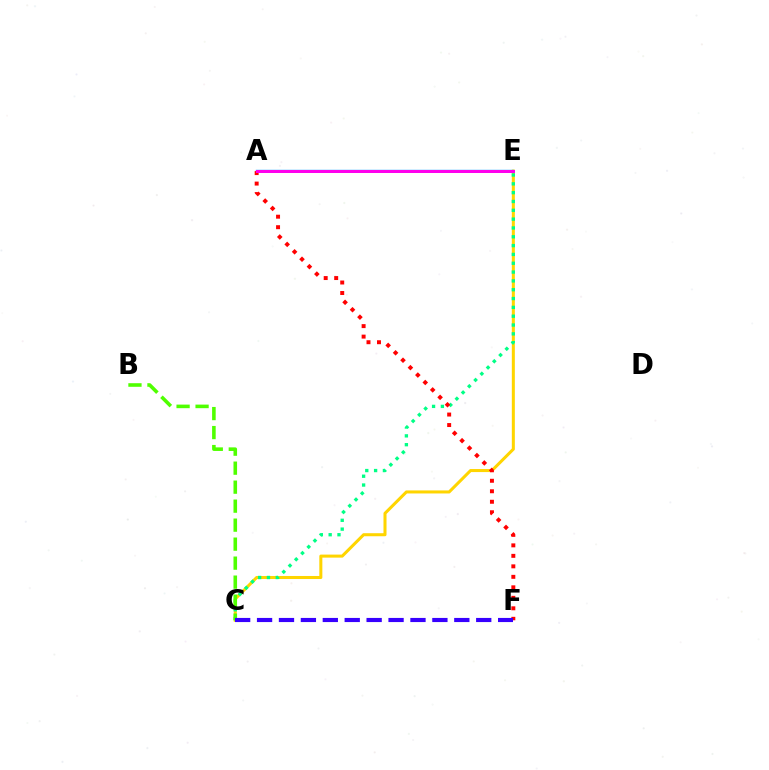{('C', 'E'): [{'color': '#ffd500', 'line_style': 'solid', 'thickness': 2.19}, {'color': '#00ff86', 'line_style': 'dotted', 'thickness': 2.4}], ('A', 'E'): [{'color': '#009eff', 'line_style': 'solid', 'thickness': 1.72}, {'color': '#ff00ed', 'line_style': 'solid', 'thickness': 2.16}], ('B', 'C'): [{'color': '#4fff00', 'line_style': 'dashed', 'thickness': 2.58}], ('A', 'F'): [{'color': '#ff0000', 'line_style': 'dotted', 'thickness': 2.85}], ('C', 'F'): [{'color': '#3700ff', 'line_style': 'dashed', 'thickness': 2.98}]}